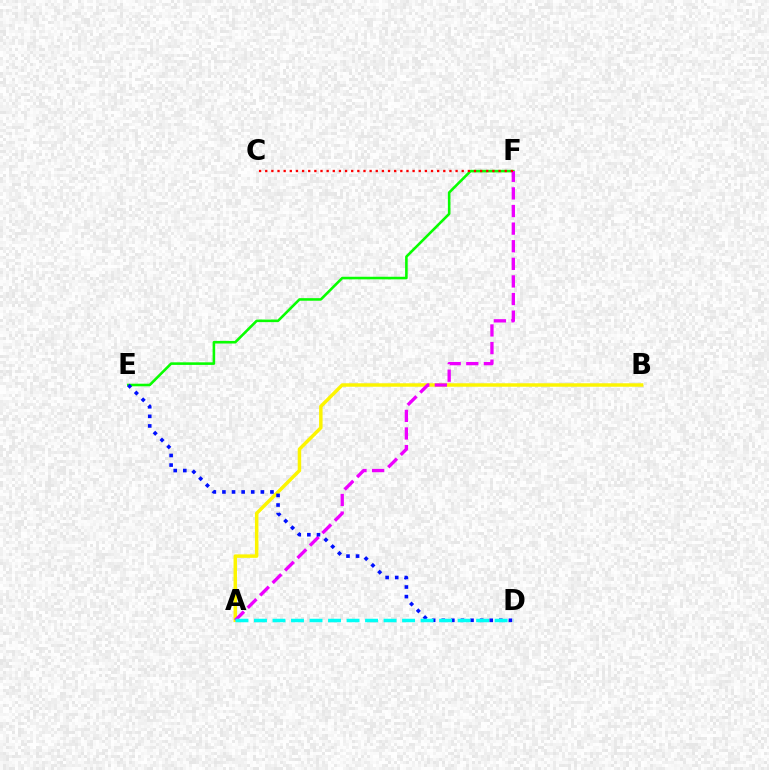{('A', 'B'): [{'color': '#fcf500', 'line_style': 'solid', 'thickness': 2.5}], ('E', 'F'): [{'color': '#08ff00', 'line_style': 'solid', 'thickness': 1.86}], ('A', 'F'): [{'color': '#ee00ff', 'line_style': 'dashed', 'thickness': 2.39}], ('D', 'E'): [{'color': '#0010ff', 'line_style': 'dotted', 'thickness': 2.61}], ('A', 'D'): [{'color': '#00fff6', 'line_style': 'dashed', 'thickness': 2.51}], ('C', 'F'): [{'color': '#ff0000', 'line_style': 'dotted', 'thickness': 1.67}]}